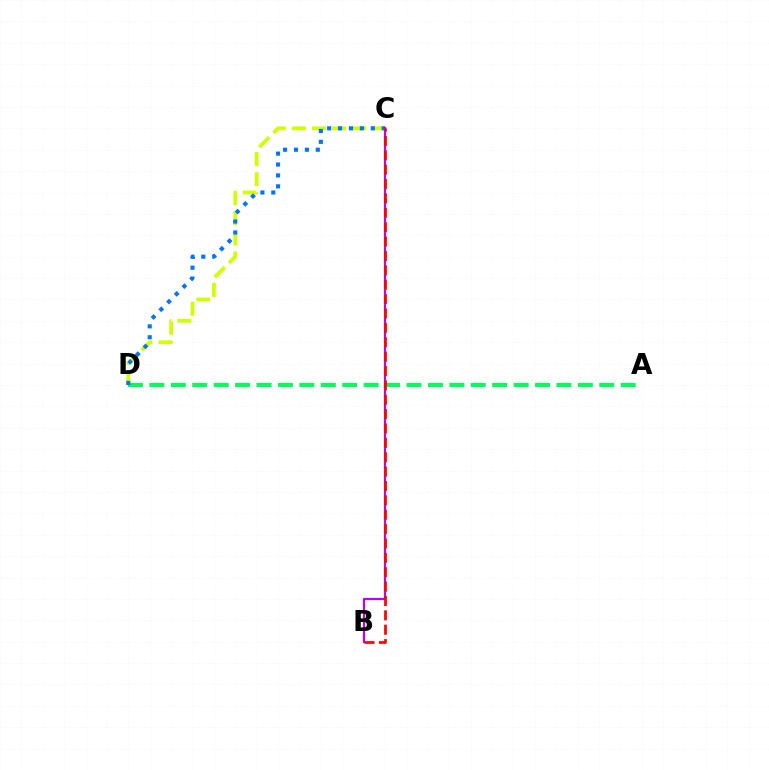{('C', 'D'): [{'color': '#d1ff00', 'line_style': 'dashed', 'thickness': 2.74}, {'color': '#0074ff', 'line_style': 'dotted', 'thickness': 2.96}], ('A', 'D'): [{'color': '#00ff5c', 'line_style': 'dashed', 'thickness': 2.91}], ('B', 'C'): [{'color': '#b900ff', 'line_style': 'solid', 'thickness': 1.58}, {'color': '#ff0000', 'line_style': 'dashed', 'thickness': 1.95}]}